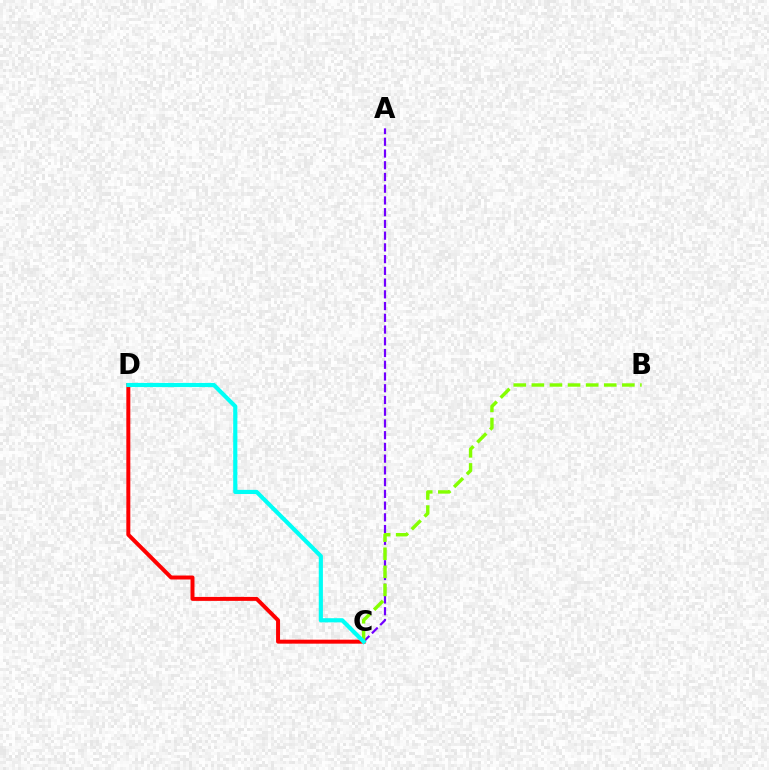{('C', 'D'): [{'color': '#ff0000', 'line_style': 'solid', 'thickness': 2.86}, {'color': '#00fff6', 'line_style': 'solid', 'thickness': 2.99}], ('A', 'C'): [{'color': '#7200ff', 'line_style': 'dashed', 'thickness': 1.59}], ('B', 'C'): [{'color': '#84ff00', 'line_style': 'dashed', 'thickness': 2.46}]}